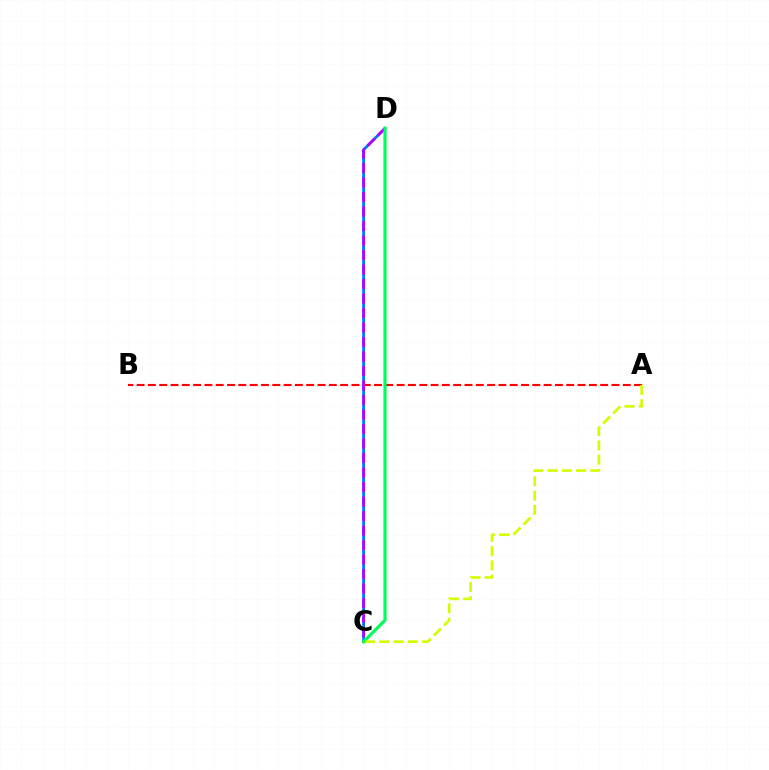{('C', 'D'): [{'color': '#0074ff', 'line_style': 'solid', 'thickness': 2.02}, {'color': '#b900ff', 'line_style': 'dashed', 'thickness': 1.97}, {'color': '#00ff5c', 'line_style': 'solid', 'thickness': 2.31}], ('A', 'B'): [{'color': '#ff0000', 'line_style': 'dashed', 'thickness': 1.54}], ('A', 'C'): [{'color': '#d1ff00', 'line_style': 'dashed', 'thickness': 1.94}]}